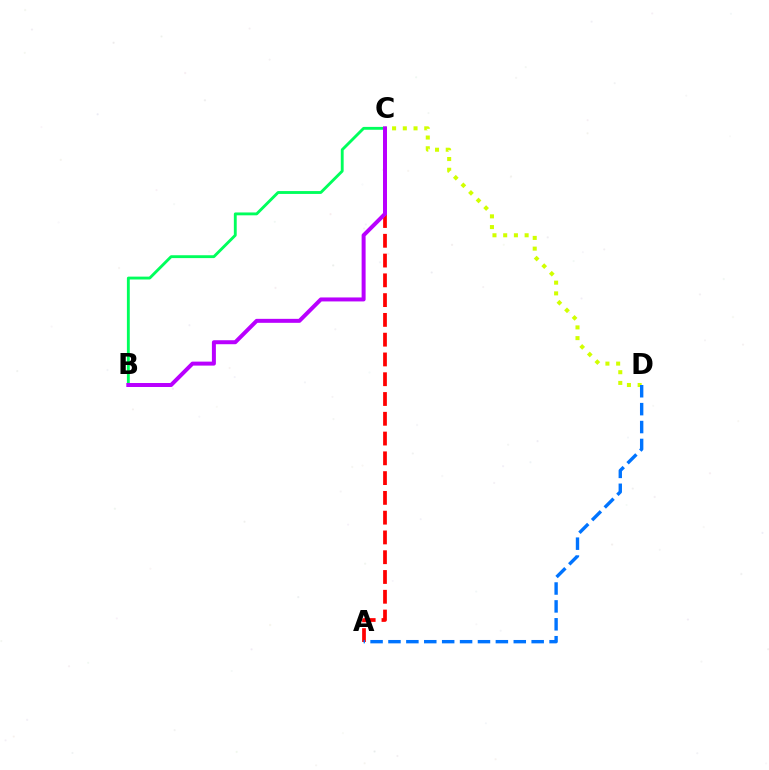{('A', 'C'): [{'color': '#ff0000', 'line_style': 'dashed', 'thickness': 2.69}], ('C', 'D'): [{'color': '#d1ff00', 'line_style': 'dotted', 'thickness': 2.91}], ('B', 'C'): [{'color': '#00ff5c', 'line_style': 'solid', 'thickness': 2.06}, {'color': '#b900ff', 'line_style': 'solid', 'thickness': 2.87}], ('A', 'D'): [{'color': '#0074ff', 'line_style': 'dashed', 'thickness': 2.43}]}